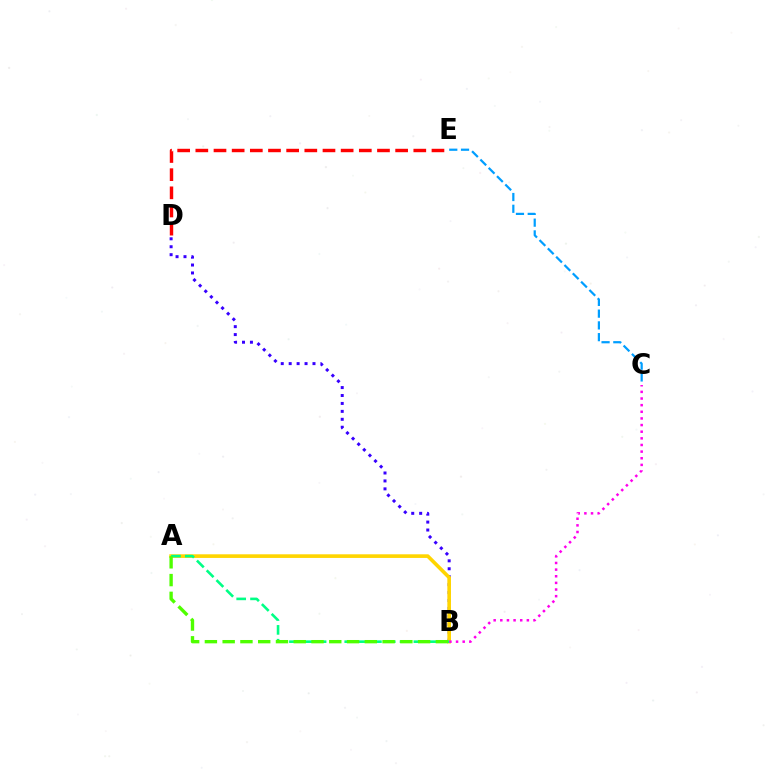{('B', 'D'): [{'color': '#3700ff', 'line_style': 'dotted', 'thickness': 2.16}], ('A', 'B'): [{'color': '#ffd500', 'line_style': 'solid', 'thickness': 2.62}, {'color': '#00ff86', 'line_style': 'dashed', 'thickness': 1.88}, {'color': '#4fff00', 'line_style': 'dashed', 'thickness': 2.41}], ('B', 'C'): [{'color': '#ff00ed', 'line_style': 'dotted', 'thickness': 1.8}], ('D', 'E'): [{'color': '#ff0000', 'line_style': 'dashed', 'thickness': 2.47}], ('C', 'E'): [{'color': '#009eff', 'line_style': 'dashed', 'thickness': 1.6}]}